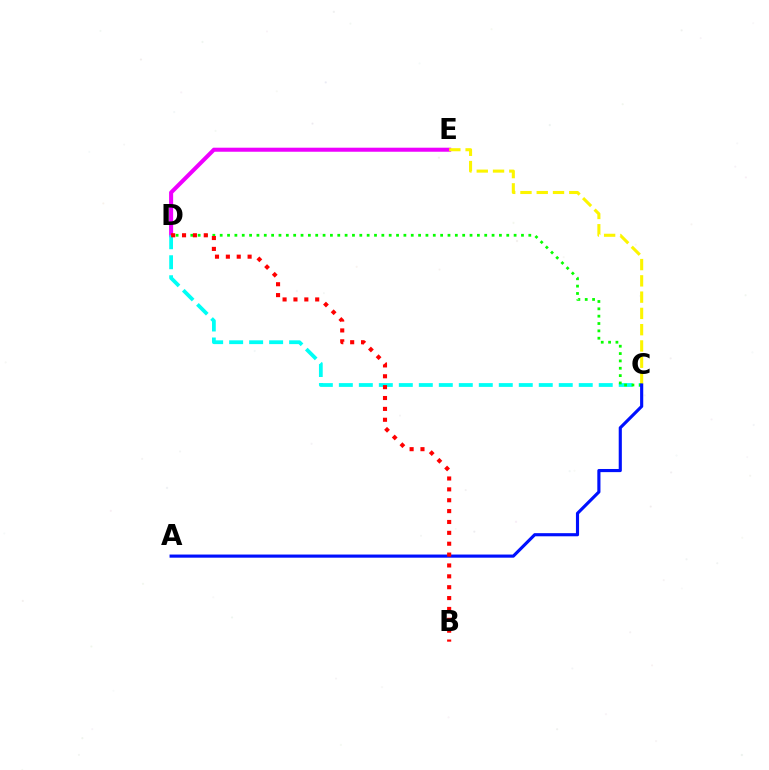{('D', 'E'): [{'color': '#ee00ff', 'line_style': 'solid', 'thickness': 2.91}], ('C', 'D'): [{'color': '#00fff6', 'line_style': 'dashed', 'thickness': 2.72}, {'color': '#08ff00', 'line_style': 'dotted', 'thickness': 2.0}], ('C', 'E'): [{'color': '#fcf500', 'line_style': 'dashed', 'thickness': 2.21}], ('A', 'C'): [{'color': '#0010ff', 'line_style': 'solid', 'thickness': 2.26}], ('B', 'D'): [{'color': '#ff0000', 'line_style': 'dotted', 'thickness': 2.95}]}